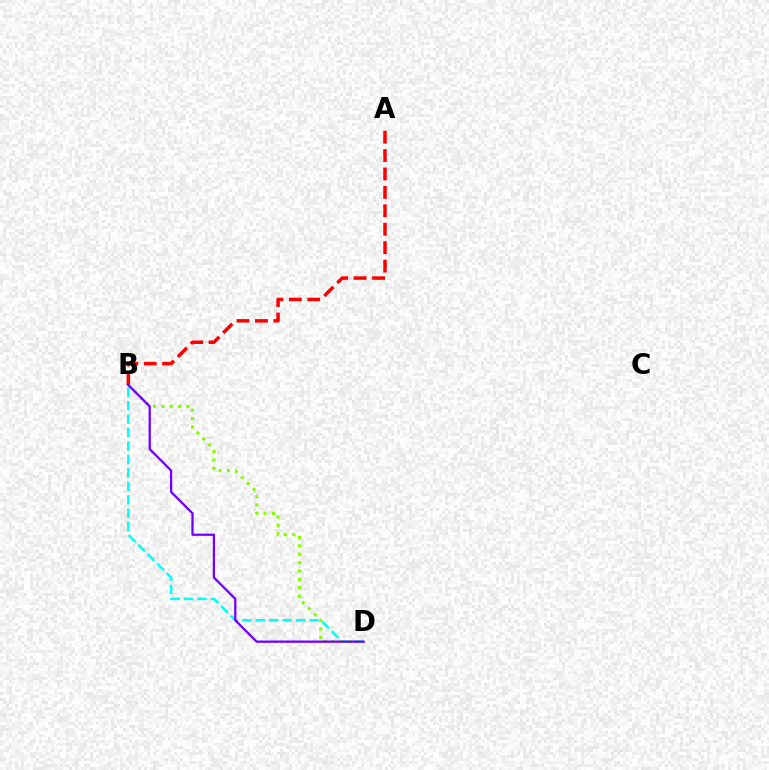{('B', 'D'): [{'color': '#00fff6', 'line_style': 'dashed', 'thickness': 1.82}, {'color': '#84ff00', 'line_style': 'dotted', 'thickness': 2.27}, {'color': '#7200ff', 'line_style': 'solid', 'thickness': 1.63}], ('A', 'B'): [{'color': '#ff0000', 'line_style': 'dashed', 'thickness': 2.5}]}